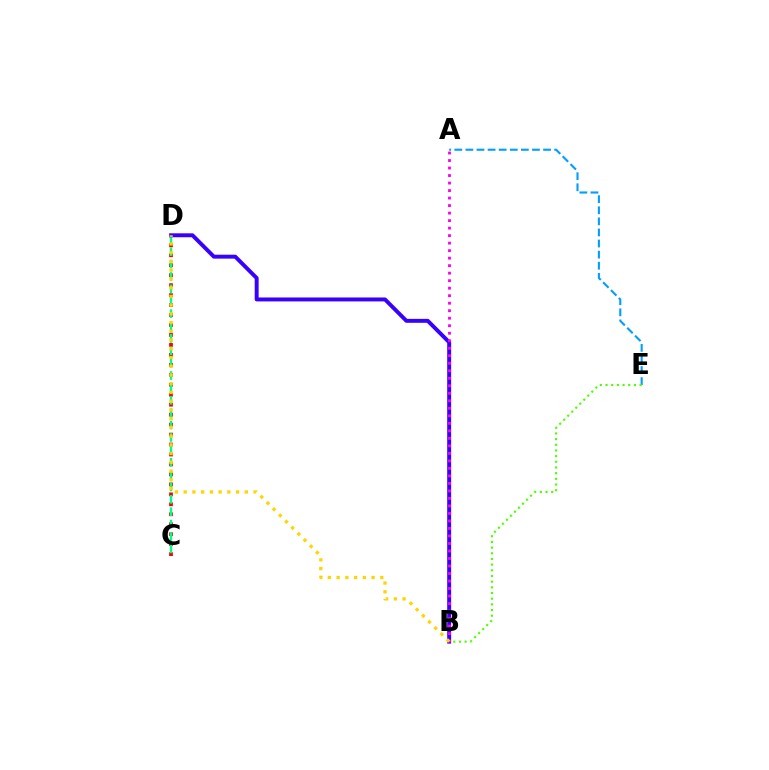{('C', 'D'): [{'color': '#ff0000', 'line_style': 'dotted', 'thickness': 2.71}, {'color': '#00ff86', 'line_style': 'dashed', 'thickness': 1.68}], ('A', 'E'): [{'color': '#009eff', 'line_style': 'dashed', 'thickness': 1.51}], ('B', 'E'): [{'color': '#4fff00', 'line_style': 'dotted', 'thickness': 1.54}], ('B', 'D'): [{'color': '#3700ff', 'line_style': 'solid', 'thickness': 2.83}, {'color': '#ffd500', 'line_style': 'dotted', 'thickness': 2.37}], ('A', 'B'): [{'color': '#ff00ed', 'line_style': 'dotted', 'thickness': 2.04}]}